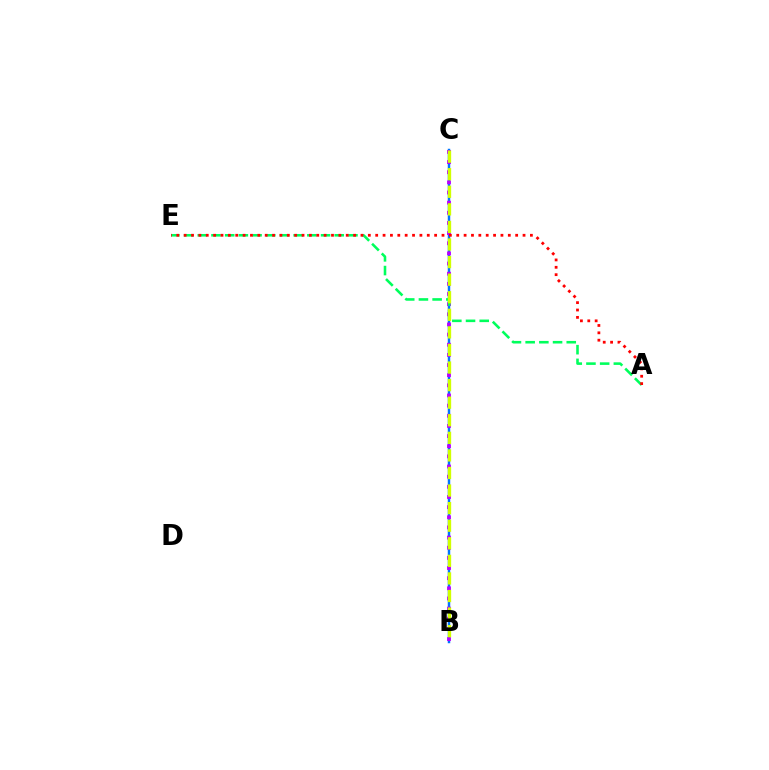{('B', 'C'): [{'color': '#0074ff', 'line_style': 'solid', 'thickness': 1.77}, {'color': '#b900ff', 'line_style': 'dotted', 'thickness': 2.76}, {'color': '#d1ff00', 'line_style': 'dashed', 'thickness': 2.39}], ('A', 'E'): [{'color': '#00ff5c', 'line_style': 'dashed', 'thickness': 1.86}, {'color': '#ff0000', 'line_style': 'dotted', 'thickness': 2.0}]}